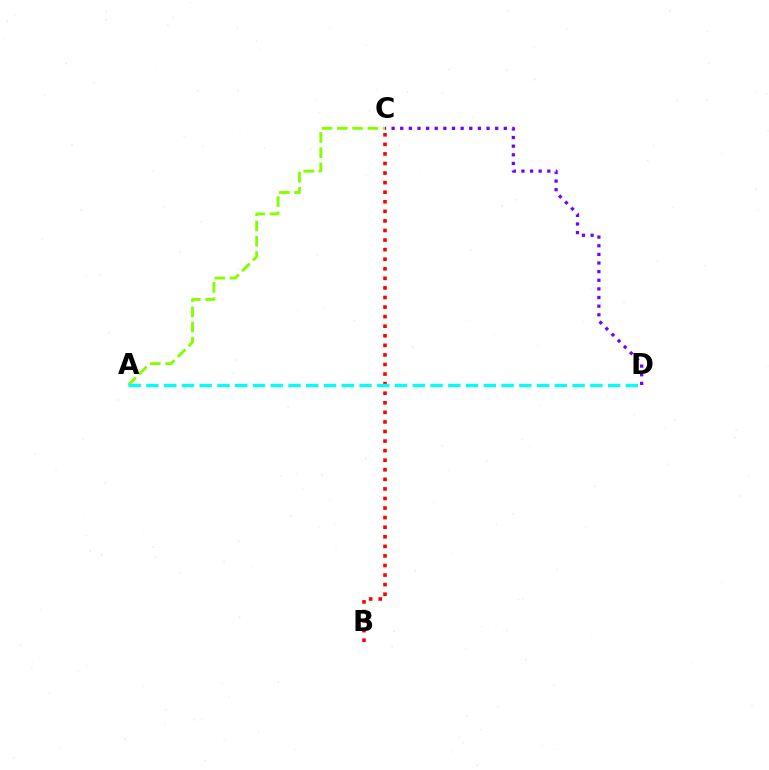{('A', 'C'): [{'color': '#84ff00', 'line_style': 'dashed', 'thickness': 2.08}], ('B', 'C'): [{'color': '#ff0000', 'line_style': 'dotted', 'thickness': 2.6}], ('A', 'D'): [{'color': '#00fff6', 'line_style': 'dashed', 'thickness': 2.41}], ('C', 'D'): [{'color': '#7200ff', 'line_style': 'dotted', 'thickness': 2.34}]}